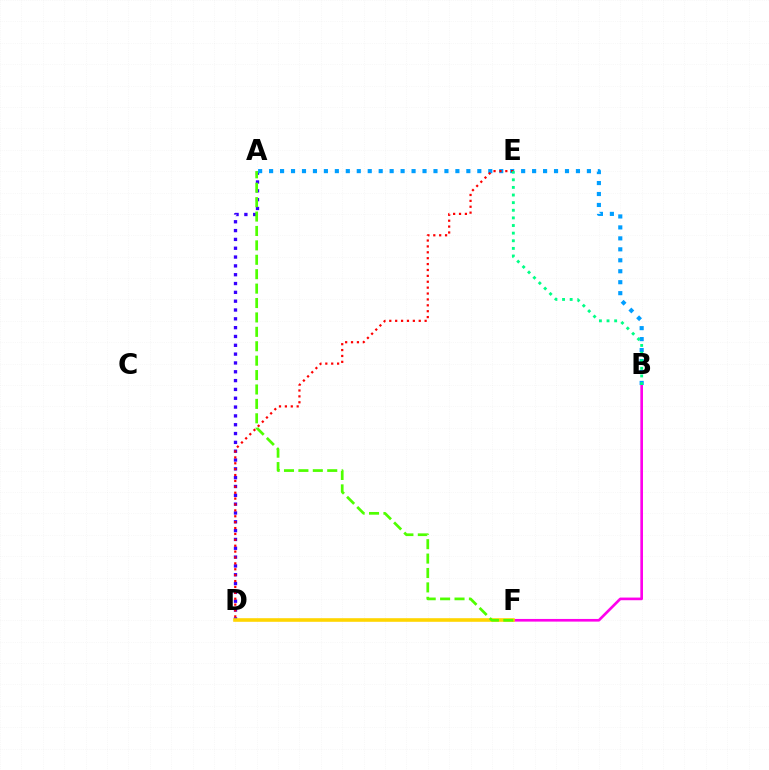{('A', 'D'): [{'color': '#3700ff', 'line_style': 'dotted', 'thickness': 2.4}], ('B', 'F'): [{'color': '#ff00ed', 'line_style': 'solid', 'thickness': 1.92}], ('D', 'F'): [{'color': '#ffd500', 'line_style': 'solid', 'thickness': 2.59}], ('A', 'B'): [{'color': '#009eff', 'line_style': 'dotted', 'thickness': 2.98}], ('D', 'E'): [{'color': '#ff0000', 'line_style': 'dotted', 'thickness': 1.6}], ('B', 'E'): [{'color': '#00ff86', 'line_style': 'dotted', 'thickness': 2.07}], ('A', 'F'): [{'color': '#4fff00', 'line_style': 'dashed', 'thickness': 1.96}]}